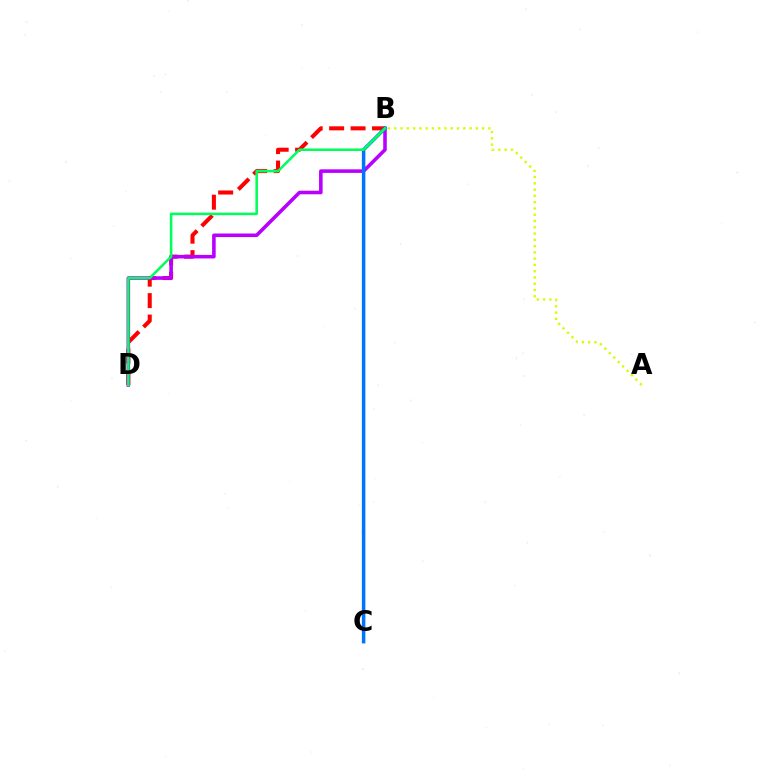{('B', 'D'): [{'color': '#ff0000', 'line_style': 'dashed', 'thickness': 2.91}, {'color': '#b900ff', 'line_style': 'solid', 'thickness': 2.57}, {'color': '#00ff5c', 'line_style': 'solid', 'thickness': 1.84}], ('B', 'C'): [{'color': '#0074ff', 'line_style': 'solid', 'thickness': 2.52}], ('A', 'B'): [{'color': '#d1ff00', 'line_style': 'dotted', 'thickness': 1.7}]}